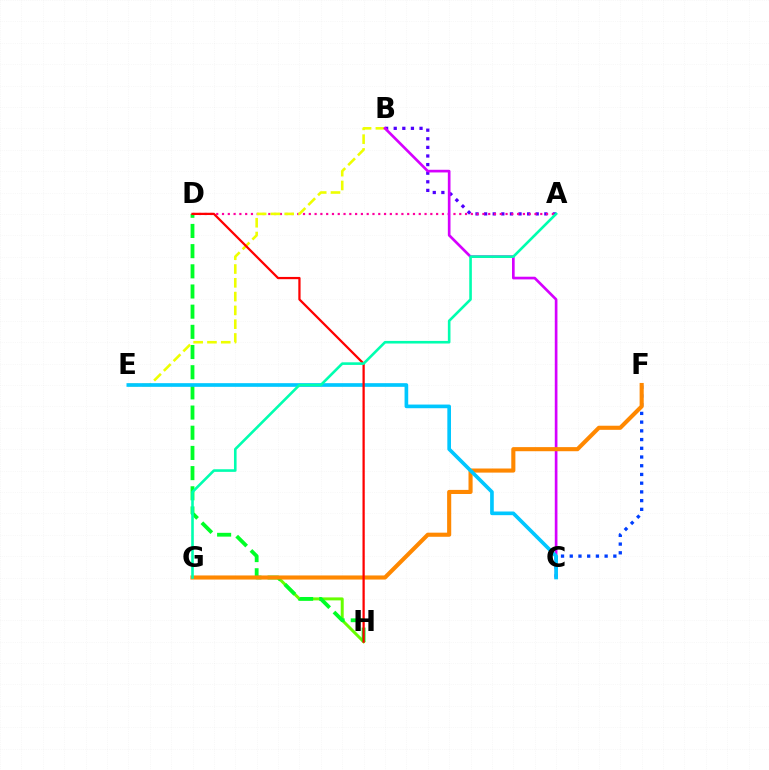{('C', 'F'): [{'color': '#003fff', 'line_style': 'dotted', 'thickness': 2.37}], ('A', 'B'): [{'color': '#4f00ff', 'line_style': 'dotted', 'thickness': 2.34}], ('G', 'H'): [{'color': '#66ff00', 'line_style': 'solid', 'thickness': 2.15}], ('A', 'D'): [{'color': '#ff00a0', 'line_style': 'dotted', 'thickness': 1.57}], ('D', 'H'): [{'color': '#00ff27', 'line_style': 'dashed', 'thickness': 2.74}, {'color': '#ff0000', 'line_style': 'solid', 'thickness': 1.62}], ('B', 'E'): [{'color': '#eeff00', 'line_style': 'dashed', 'thickness': 1.87}], ('B', 'C'): [{'color': '#d600ff', 'line_style': 'solid', 'thickness': 1.92}], ('F', 'G'): [{'color': '#ff8800', 'line_style': 'solid', 'thickness': 2.95}], ('C', 'E'): [{'color': '#00c7ff', 'line_style': 'solid', 'thickness': 2.64}], ('A', 'G'): [{'color': '#00ffaf', 'line_style': 'solid', 'thickness': 1.88}]}